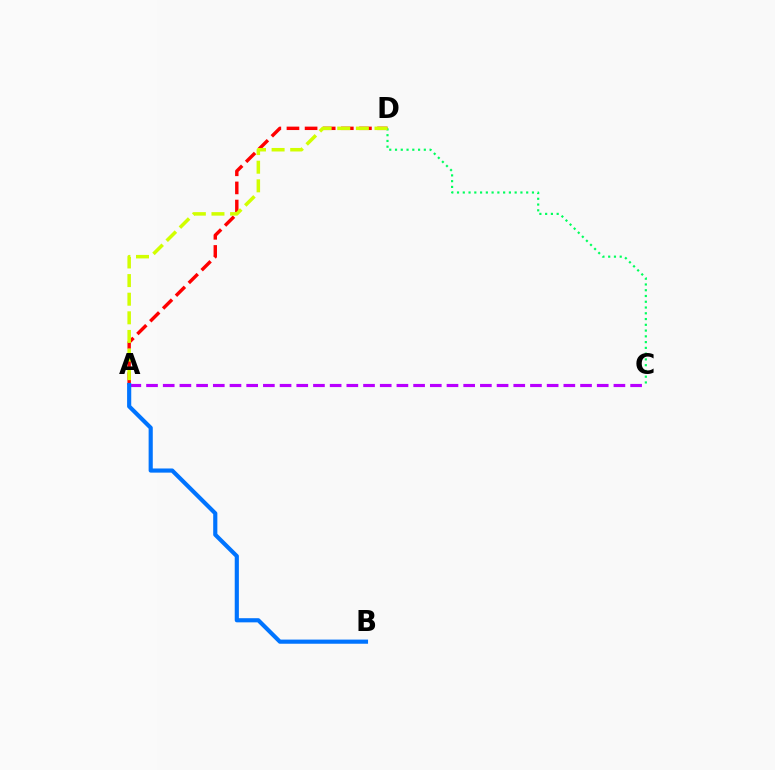{('A', 'D'): [{'color': '#ff0000', 'line_style': 'dashed', 'thickness': 2.46}, {'color': '#d1ff00', 'line_style': 'dashed', 'thickness': 2.53}], ('A', 'C'): [{'color': '#b900ff', 'line_style': 'dashed', 'thickness': 2.27}], ('A', 'B'): [{'color': '#0074ff', 'line_style': 'solid', 'thickness': 2.99}], ('C', 'D'): [{'color': '#00ff5c', 'line_style': 'dotted', 'thickness': 1.57}]}